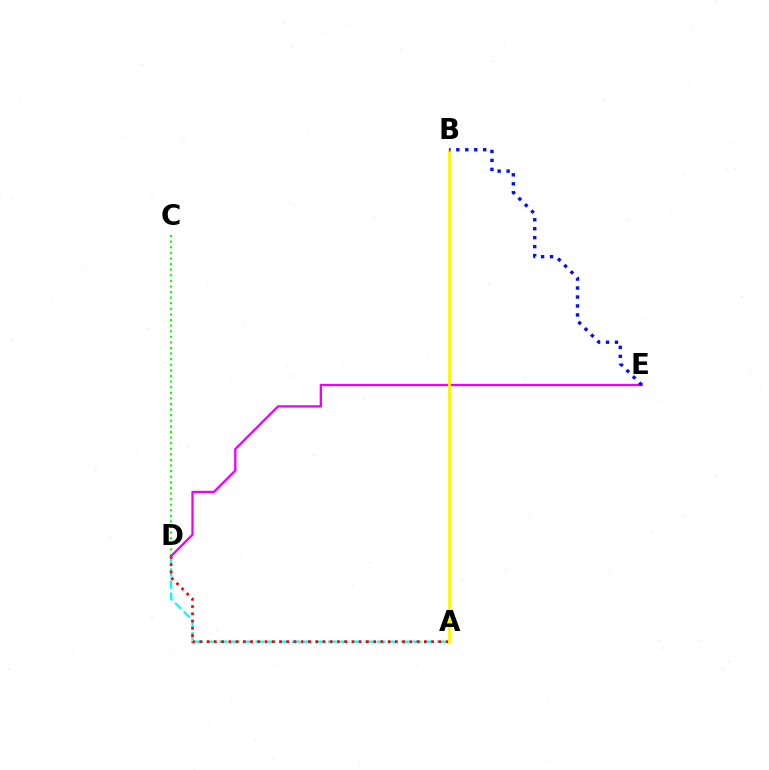{('A', 'D'): [{'color': '#00fff6', 'line_style': 'dashed', 'thickness': 1.64}, {'color': '#ff0000', 'line_style': 'dotted', 'thickness': 1.97}], ('C', 'D'): [{'color': '#08ff00', 'line_style': 'dotted', 'thickness': 1.52}], ('D', 'E'): [{'color': '#ee00ff', 'line_style': 'solid', 'thickness': 1.66}], ('A', 'B'): [{'color': '#fcf500', 'line_style': 'solid', 'thickness': 2.01}], ('B', 'E'): [{'color': '#0010ff', 'line_style': 'dotted', 'thickness': 2.43}]}